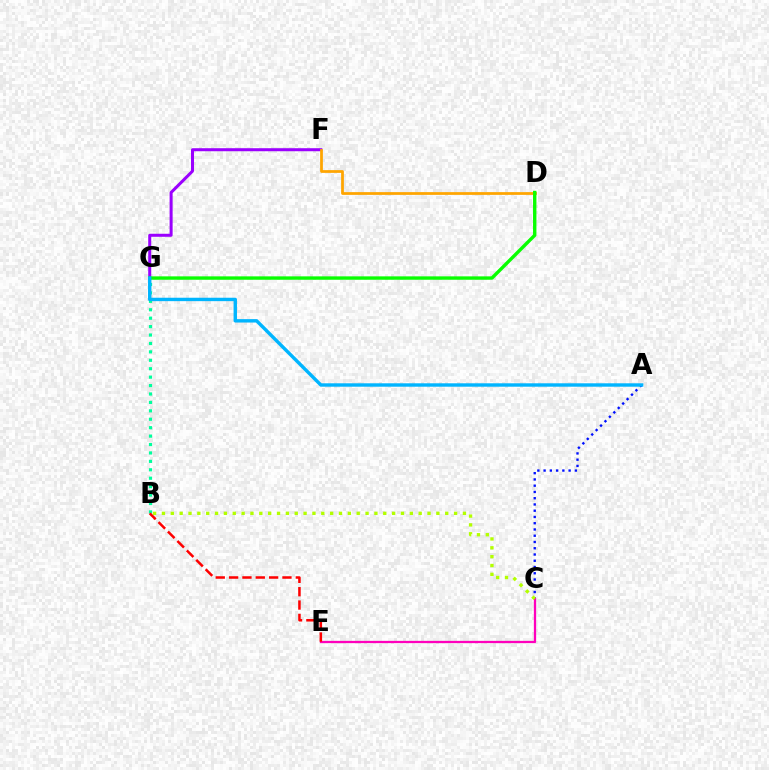{('A', 'C'): [{'color': '#0010ff', 'line_style': 'dotted', 'thickness': 1.7}], ('C', 'E'): [{'color': '#ff00bd', 'line_style': 'solid', 'thickness': 1.64}], ('B', 'G'): [{'color': '#00ff9d', 'line_style': 'dotted', 'thickness': 2.29}], ('F', 'G'): [{'color': '#9b00ff', 'line_style': 'solid', 'thickness': 2.18}], ('D', 'F'): [{'color': '#ffa500', 'line_style': 'solid', 'thickness': 1.98}], ('B', 'E'): [{'color': '#ff0000', 'line_style': 'dashed', 'thickness': 1.81}], ('B', 'C'): [{'color': '#b3ff00', 'line_style': 'dotted', 'thickness': 2.41}], ('D', 'G'): [{'color': '#08ff00', 'line_style': 'solid', 'thickness': 2.44}], ('A', 'G'): [{'color': '#00b5ff', 'line_style': 'solid', 'thickness': 2.45}]}